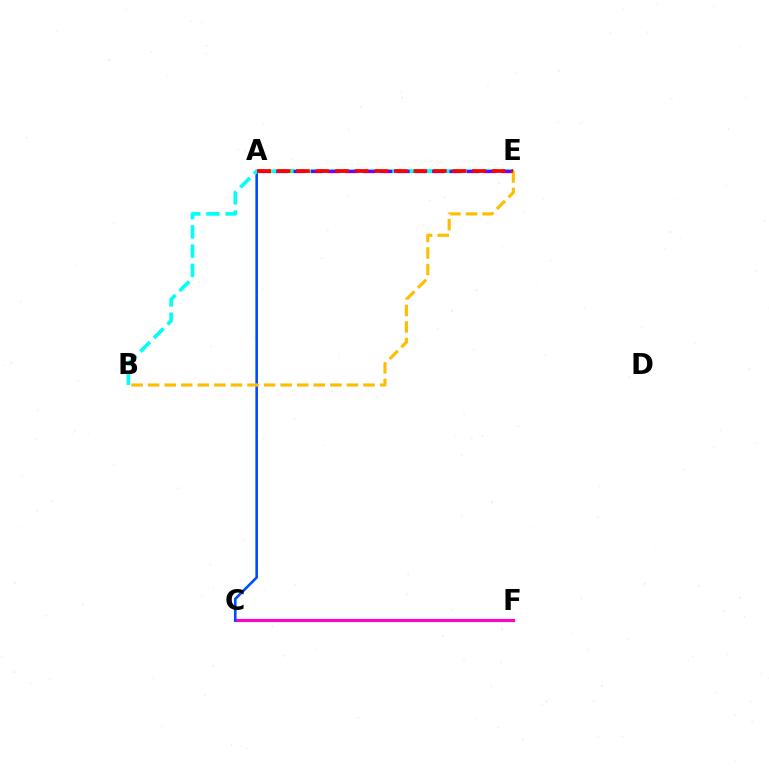{('A', 'E'): [{'color': '#84ff00', 'line_style': 'dotted', 'thickness': 2.93}, {'color': '#00ff39', 'line_style': 'dashed', 'thickness': 2.07}, {'color': '#7200ff', 'line_style': 'dashed', 'thickness': 2.35}, {'color': '#ff0000', 'line_style': 'dashed', 'thickness': 2.66}], ('C', 'F'): [{'color': '#ff00cf', 'line_style': 'solid', 'thickness': 2.24}], ('A', 'C'): [{'color': '#004bff', 'line_style': 'solid', 'thickness': 1.87}], ('B', 'E'): [{'color': '#00fff6', 'line_style': 'dashed', 'thickness': 2.61}, {'color': '#ffbd00', 'line_style': 'dashed', 'thickness': 2.25}]}